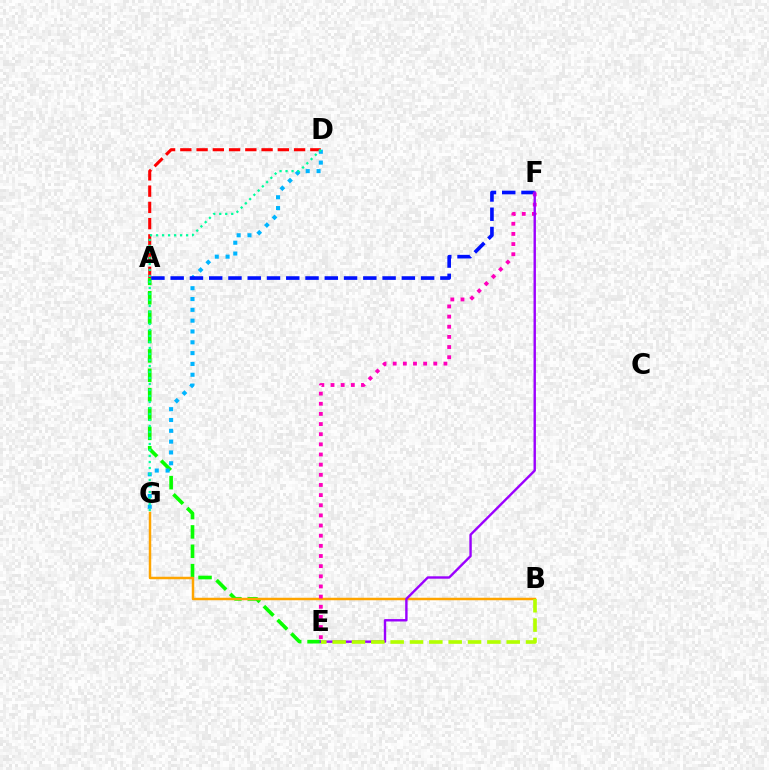{('A', 'E'): [{'color': '#08ff00', 'line_style': 'dashed', 'thickness': 2.63}], ('A', 'D'): [{'color': '#ff0000', 'line_style': 'dashed', 'thickness': 2.21}], ('D', 'G'): [{'color': '#00b5ff', 'line_style': 'dotted', 'thickness': 2.94}, {'color': '#00ff9d', 'line_style': 'dotted', 'thickness': 1.63}], ('A', 'F'): [{'color': '#0010ff', 'line_style': 'dashed', 'thickness': 2.62}], ('B', 'G'): [{'color': '#ffa500', 'line_style': 'solid', 'thickness': 1.79}], ('E', 'F'): [{'color': '#ff00bd', 'line_style': 'dotted', 'thickness': 2.76}, {'color': '#9b00ff', 'line_style': 'solid', 'thickness': 1.73}], ('B', 'E'): [{'color': '#b3ff00', 'line_style': 'dashed', 'thickness': 2.63}]}